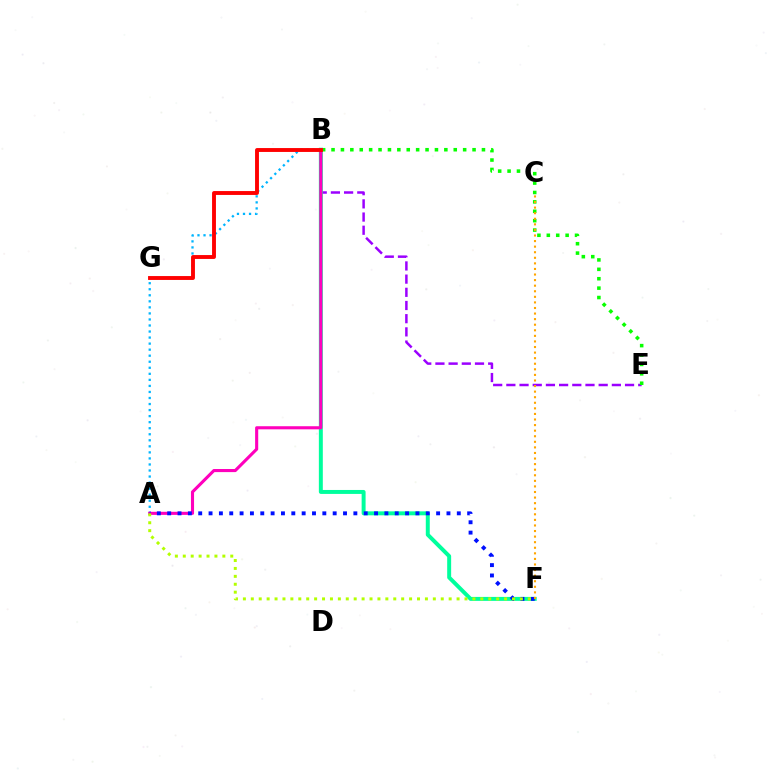{('B', 'E'): [{'color': '#9b00ff', 'line_style': 'dashed', 'thickness': 1.79}, {'color': '#08ff00', 'line_style': 'dotted', 'thickness': 2.55}], ('A', 'B'): [{'color': '#00b5ff', 'line_style': 'dotted', 'thickness': 1.64}, {'color': '#ff00bd', 'line_style': 'solid', 'thickness': 2.23}], ('B', 'F'): [{'color': '#00ff9d', 'line_style': 'solid', 'thickness': 2.85}], ('A', 'F'): [{'color': '#0010ff', 'line_style': 'dotted', 'thickness': 2.81}, {'color': '#b3ff00', 'line_style': 'dotted', 'thickness': 2.15}], ('B', 'G'): [{'color': '#ff0000', 'line_style': 'solid', 'thickness': 2.8}], ('C', 'F'): [{'color': '#ffa500', 'line_style': 'dotted', 'thickness': 1.52}]}